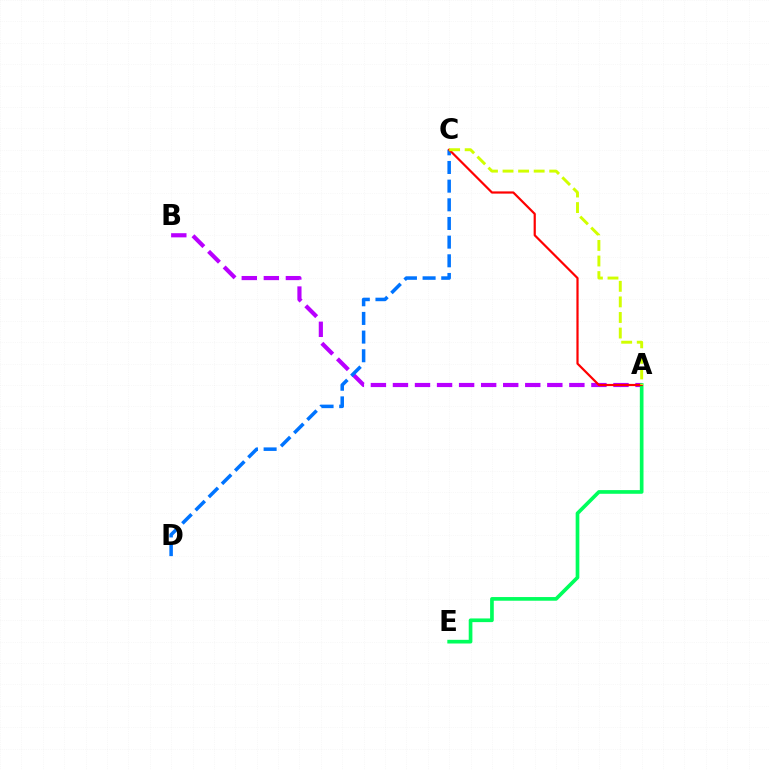{('A', 'B'): [{'color': '#b900ff', 'line_style': 'dashed', 'thickness': 3.0}], ('A', 'E'): [{'color': '#00ff5c', 'line_style': 'solid', 'thickness': 2.65}], ('C', 'D'): [{'color': '#0074ff', 'line_style': 'dashed', 'thickness': 2.54}], ('A', 'C'): [{'color': '#ff0000', 'line_style': 'solid', 'thickness': 1.59}, {'color': '#d1ff00', 'line_style': 'dashed', 'thickness': 2.12}]}